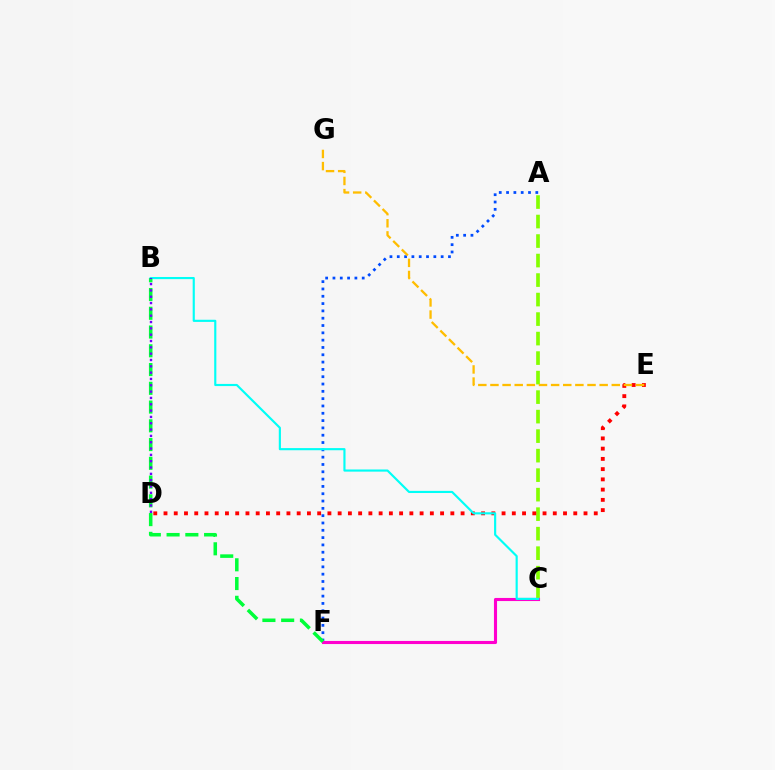{('A', 'C'): [{'color': '#84ff00', 'line_style': 'dashed', 'thickness': 2.65}], ('D', 'E'): [{'color': '#ff0000', 'line_style': 'dotted', 'thickness': 2.78}], ('A', 'F'): [{'color': '#004bff', 'line_style': 'dotted', 'thickness': 1.99}], ('C', 'F'): [{'color': '#ff00cf', 'line_style': 'solid', 'thickness': 2.23}], ('E', 'G'): [{'color': '#ffbd00', 'line_style': 'dashed', 'thickness': 1.65}], ('B', 'F'): [{'color': '#00ff39', 'line_style': 'dashed', 'thickness': 2.55}], ('B', 'C'): [{'color': '#00fff6', 'line_style': 'solid', 'thickness': 1.55}], ('B', 'D'): [{'color': '#7200ff', 'line_style': 'dotted', 'thickness': 1.72}]}